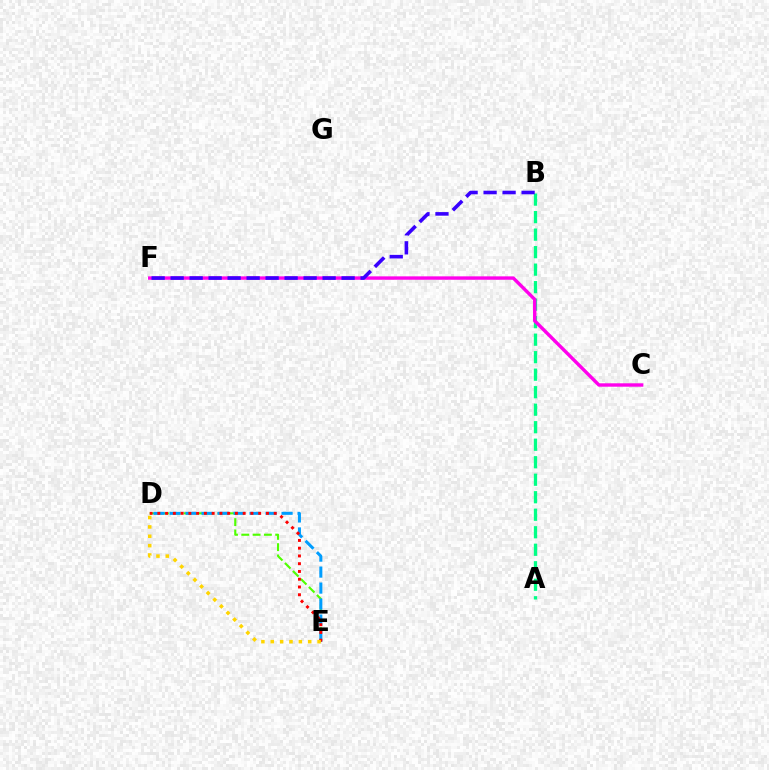{('A', 'B'): [{'color': '#00ff86', 'line_style': 'dashed', 'thickness': 2.38}], ('C', 'F'): [{'color': '#ff00ed', 'line_style': 'solid', 'thickness': 2.45}], ('D', 'E'): [{'color': '#4fff00', 'line_style': 'dashed', 'thickness': 1.54}, {'color': '#009eff', 'line_style': 'dashed', 'thickness': 2.17}, {'color': '#ff0000', 'line_style': 'dotted', 'thickness': 2.11}, {'color': '#ffd500', 'line_style': 'dotted', 'thickness': 2.54}], ('B', 'F'): [{'color': '#3700ff', 'line_style': 'dashed', 'thickness': 2.58}]}